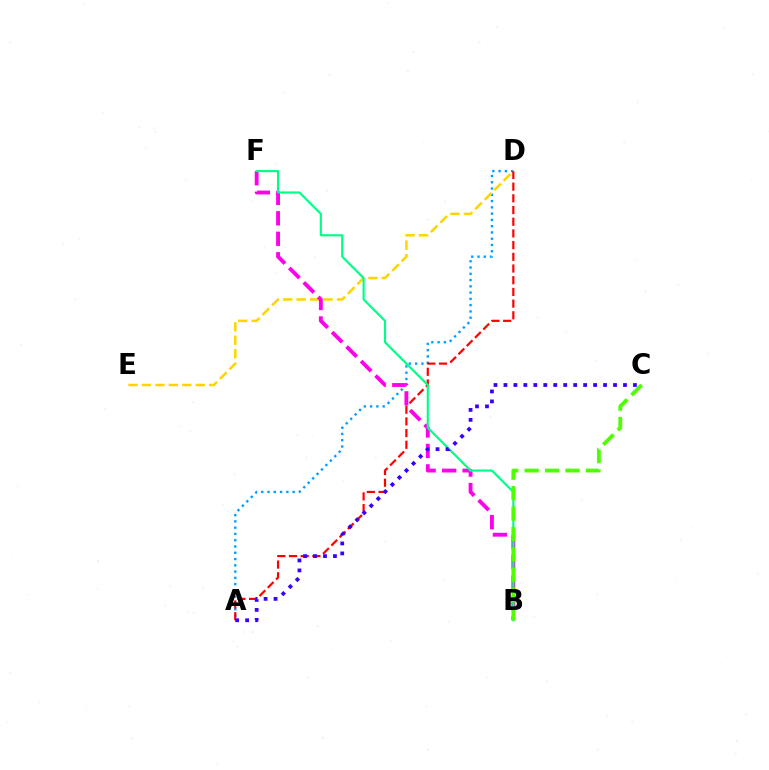{('A', 'D'): [{'color': '#009eff', 'line_style': 'dotted', 'thickness': 1.7}, {'color': '#ff0000', 'line_style': 'dashed', 'thickness': 1.59}], ('D', 'E'): [{'color': '#ffd500', 'line_style': 'dashed', 'thickness': 1.83}], ('B', 'F'): [{'color': '#ff00ed', 'line_style': 'dashed', 'thickness': 2.78}, {'color': '#00ff86', 'line_style': 'solid', 'thickness': 1.56}], ('B', 'C'): [{'color': '#4fff00', 'line_style': 'dashed', 'thickness': 2.77}], ('A', 'C'): [{'color': '#3700ff', 'line_style': 'dotted', 'thickness': 2.71}]}